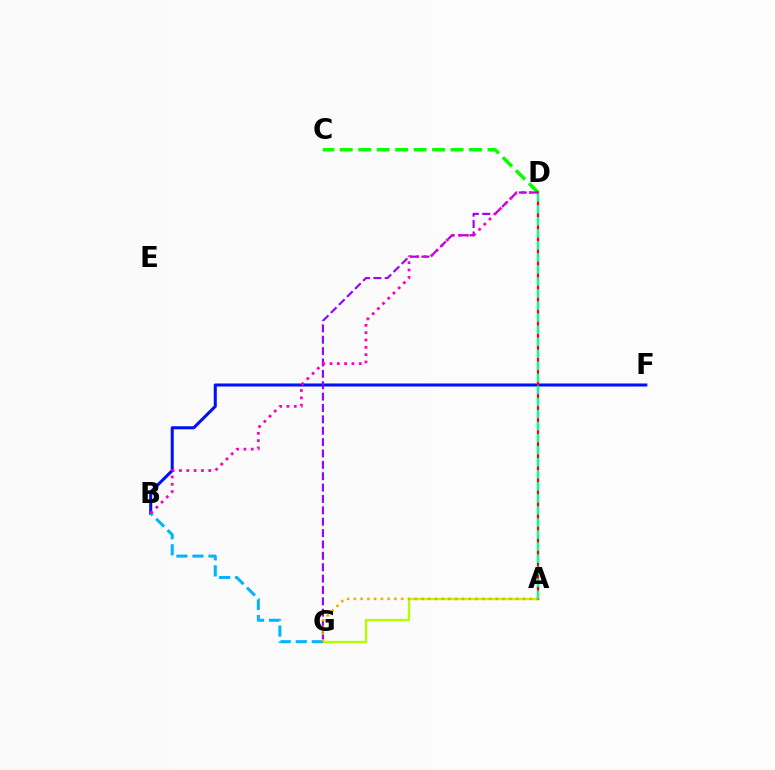{('B', 'F'): [{'color': '#0010ff', 'line_style': 'solid', 'thickness': 2.19}], ('C', 'D'): [{'color': '#08ff00', 'line_style': 'dashed', 'thickness': 2.51}], ('A', 'G'): [{'color': '#b3ff00', 'line_style': 'solid', 'thickness': 1.69}, {'color': '#ffa500', 'line_style': 'dotted', 'thickness': 1.84}], ('D', 'G'): [{'color': '#9b00ff', 'line_style': 'dashed', 'thickness': 1.55}], ('A', 'D'): [{'color': '#ff0000', 'line_style': 'solid', 'thickness': 1.58}, {'color': '#00ff9d', 'line_style': 'dashed', 'thickness': 1.64}], ('B', 'G'): [{'color': '#00b5ff', 'line_style': 'dashed', 'thickness': 2.18}], ('B', 'D'): [{'color': '#ff00bd', 'line_style': 'dotted', 'thickness': 1.99}]}